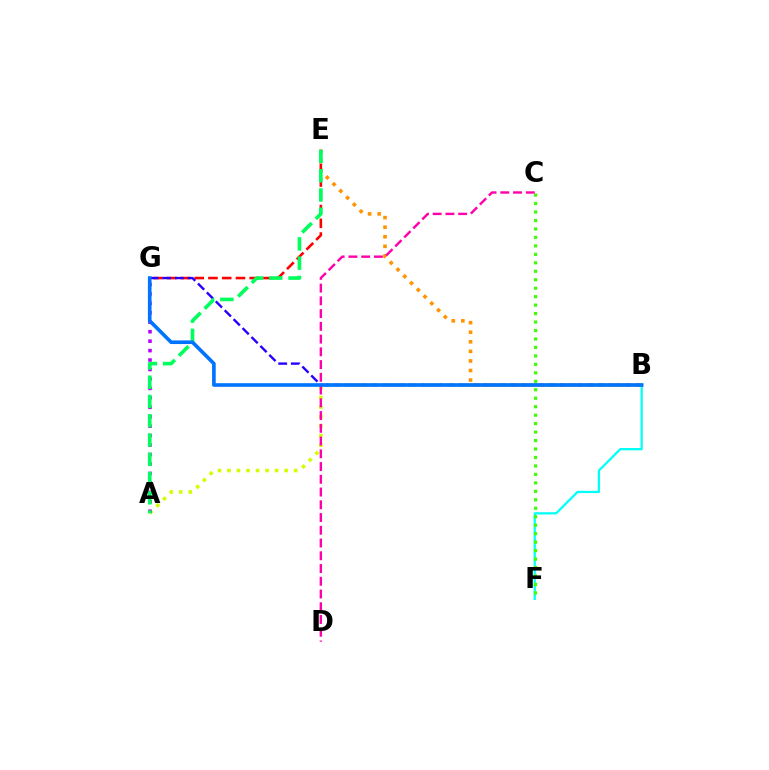{('B', 'F'): [{'color': '#00fff6', 'line_style': 'solid', 'thickness': 1.63}], ('A', 'B'): [{'color': '#d1ff00', 'line_style': 'dotted', 'thickness': 2.59}], ('B', 'E'): [{'color': '#ff9400', 'line_style': 'dotted', 'thickness': 2.6}], ('E', 'G'): [{'color': '#ff0000', 'line_style': 'dashed', 'thickness': 1.87}], ('B', 'G'): [{'color': '#2500ff', 'line_style': 'dashed', 'thickness': 1.71}, {'color': '#0074ff', 'line_style': 'solid', 'thickness': 2.62}], ('A', 'G'): [{'color': '#b900ff', 'line_style': 'dotted', 'thickness': 2.57}], ('C', 'F'): [{'color': '#3dff00', 'line_style': 'dotted', 'thickness': 2.3}], ('C', 'D'): [{'color': '#ff00ac', 'line_style': 'dashed', 'thickness': 1.73}], ('A', 'E'): [{'color': '#00ff5c', 'line_style': 'dashed', 'thickness': 2.62}]}